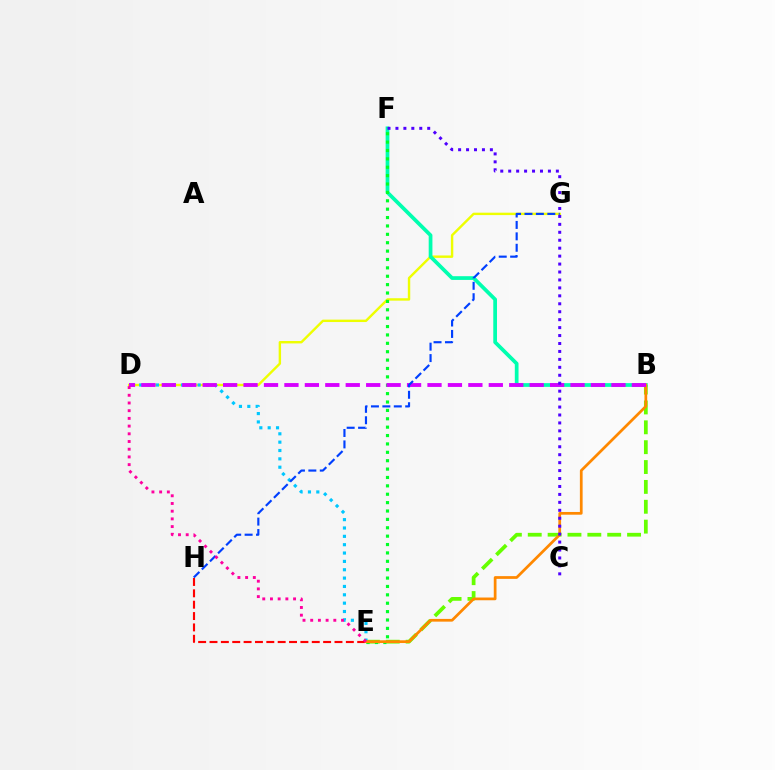{('D', 'G'): [{'color': '#eeff00', 'line_style': 'solid', 'thickness': 1.73}], ('B', 'E'): [{'color': '#66ff00', 'line_style': 'dashed', 'thickness': 2.7}, {'color': '#ff8800', 'line_style': 'solid', 'thickness': 1.97}], ('B', 'F'): [{'color': '#00ffaf', 'line_style': 'solid', 'thickness': 2.69}], ('E', 'H'): [{'color': '#ff0000', 'line_style': 'dashed', 'thickness': 1.54}], ('E', 'F'): [{'color': '#00ff27', 'line_style': 'dotted', 'thickness': 2.28}], ('D', 'E'): [{'color': '#00c7ff', 'line_style': 'dotted', 'thickness': 2.27}, {'color': '#ff00a0', 'line_style': 'dotted', 'thickness': 2.09}], ('B', 'D'): [{'color': '#d600ff', 'line_style': 'dashed', 'thickness': 2.78}], ('C', 'F'): [{'color': '#4f00ff', 'line_style': 'dotted', 'thickness': 2.16}], ('G', 'H'): [{'color': '#003fff', 'line_style': 'dashed', 'thickness': 1.55}]}